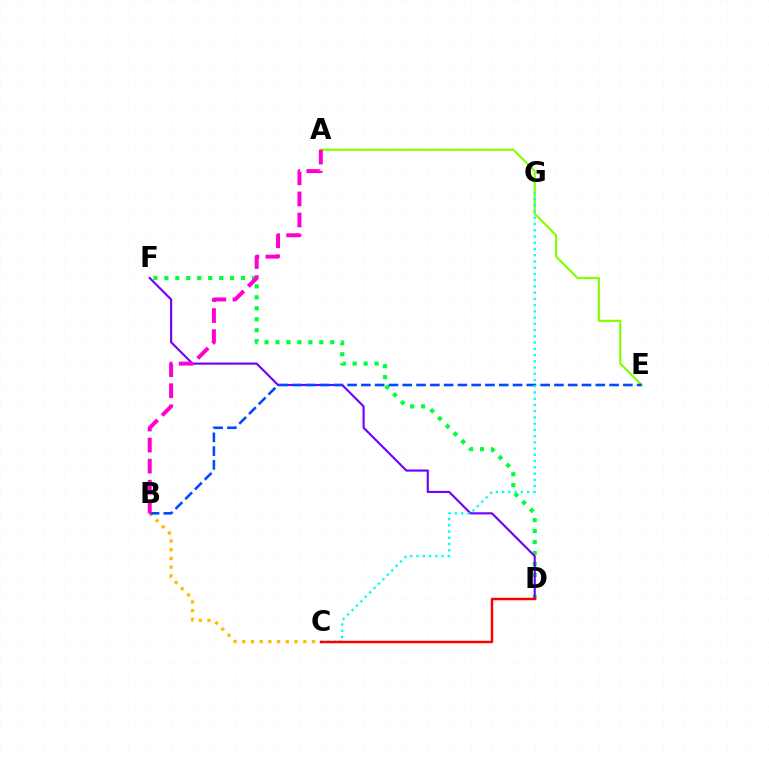{('B', 'C'): [{'color': '#ffbd00', 'line_style': 'dotted', 'thickness': 2.37}], ('A', 'E'): [{'color': '#84ff00', 'line_style': 'solid', 'thickness': 1.56}], ('D', 'F'): [{'color': '#00ff39', 'line_style': 'dotted', 'thickness': 2.98}, {'color': '#7200ff', 'line_style': 'solid', 'thickness': 1.54}], ('B', 'E'): [{'color': '#004bff', 'line_style': 'dashed', 'thickness': 1.87}], ('A', 'B'): [{'color': '#ff00cf', 'line_style': 'dashed', 'thickness': 2.86}], ('C', 'G'): [{'color': '#00fff6', 'line_style': 'dotted', 'thickness': 1.7}], ('C', 'D'): [{'color': '#ff0000', 'line_style': 'solid', 'thickness': 1.77}]}